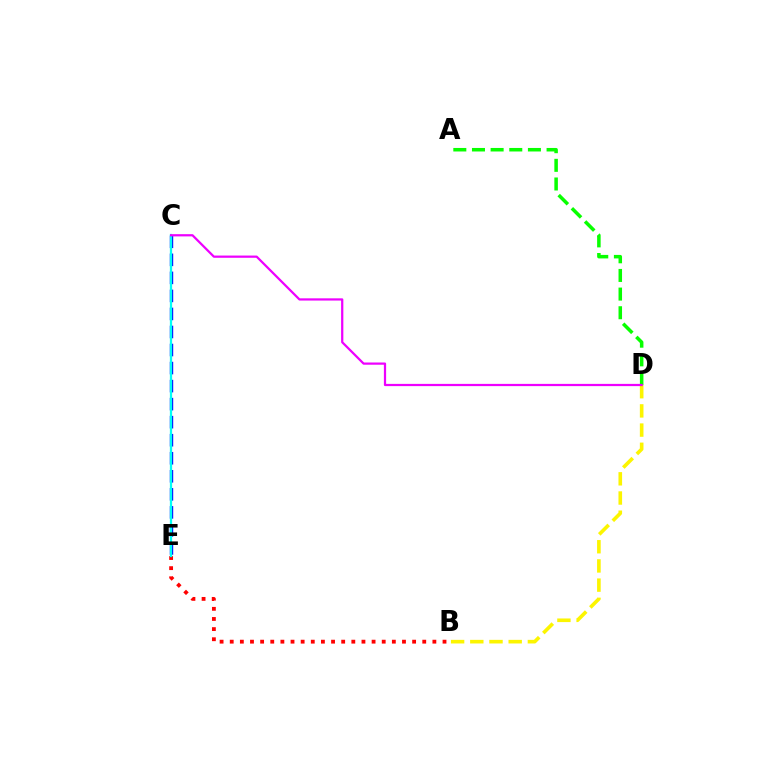{('C', 'E'): [{'color': '#0010ff', 'line_style': 'dashed', 'thickness': 2.45}, {'color': '#00fff6', 'line_style': 'solid', 'thickness': 1.63}], ('B', 'E'): [{'color': '#ff0000', 'line_style': 'dotted', 'thickness': 2.75}], ('A', 'D'): [{'color': '#08ff00', 'line_style': 'dashed', 'thickness': 2.53}], ('B', 'D'): [{'color': '#fcf500', 'line_style': 'dashed', 'thickness': 2.61}], ('C', 'D'): [{'color': '#ee00ff', 'line_style': 'solid', 'thickness': 1.61}]}